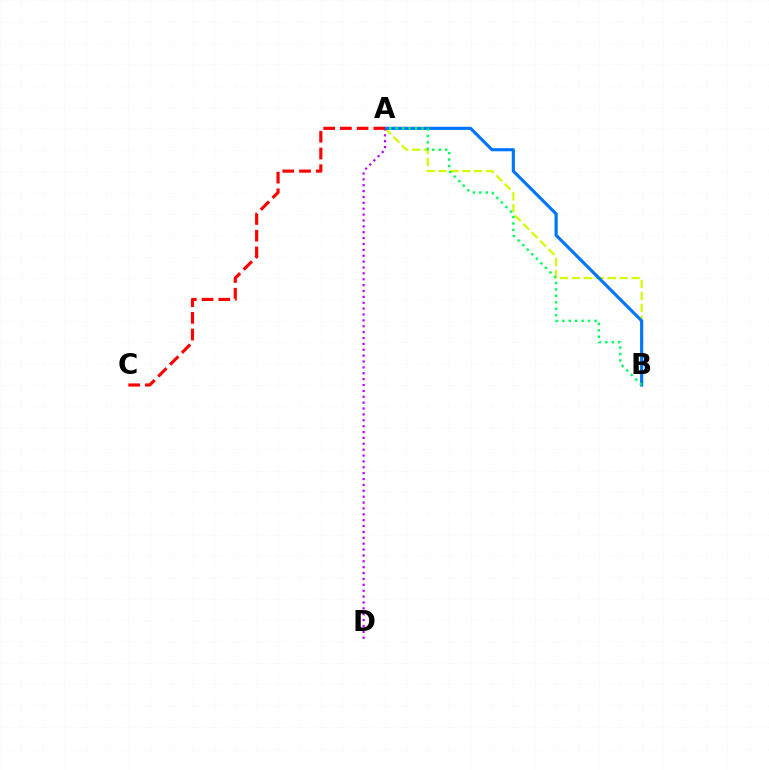{('A', 'B'): [{'color': '#d1ff00', 'line_style': 'dashed', 'thickness': 1.62}, {'color': '#0074ff', 'line_style': 'solid', 'thickness': 2.26}, {'color': '#00ff5c', 'line_style': 'dotted', 'thickness': 1.75}], ('A', 'D'): [{'color': '#b900ff', 'line_style': 'dotted', 'thickness': 1.6}], ('A', 'C'): [{'color': '#ff0000', 'line_style': 'dashed', 'thickness': 2.27}]}